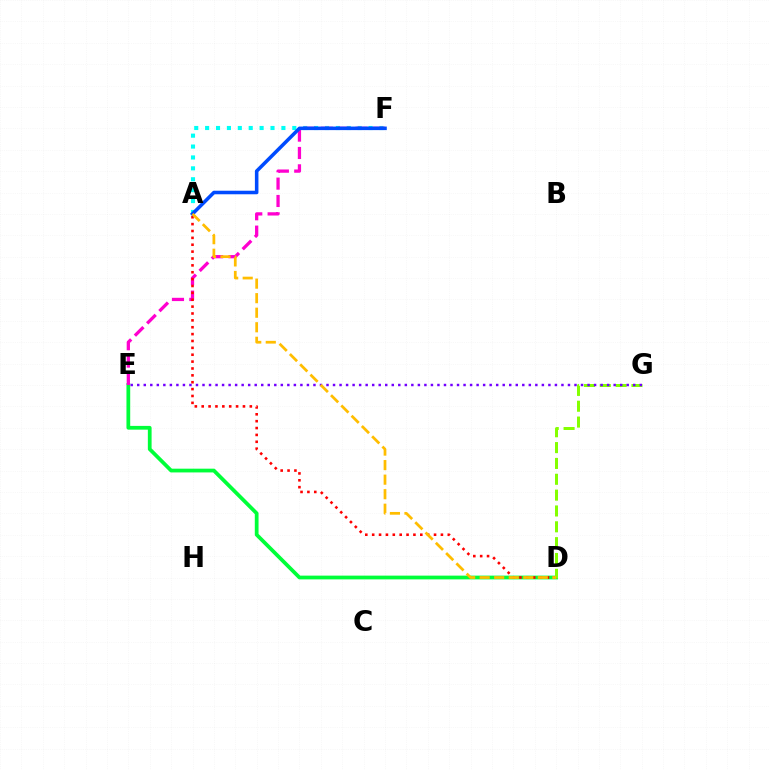{('A', 'F'): [{'color': '#00fff6', 'line_style': 'dotted', 'thickness': 2.96}, {'color': '#004bff', 'line_style': 'solid', 'thickness': 2.55}], ('D', 'E'): [{'color': '#00ff39', 'line_style': 'solid', 'thickness': 2.7}], ('E', 'F'): [{'color': '#ff00cf', 'line_style': 'dashed', 'thickness': 2.36}], ('A', 'D'): [{'color': '#ff0000', 'line_style': 'dotted', 'thickness': 1.87}, {'color': '#ffbd00', 'line_style': 'dashed', 'thickness': 1.98}], ('D', 'G'): [{'color': '#84ff00', 'line_style': 'dashed', 'thickness': 2.15}], ('E', 'G'): [{'color': '#7200ff', 'line_style': 'dotted', 'thickness': 1.77}]}